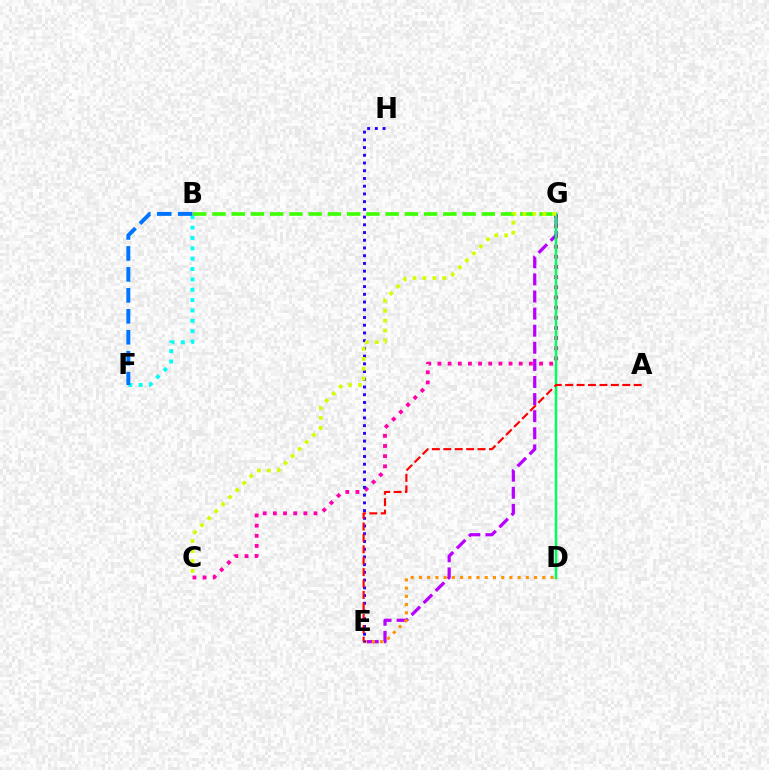{('C', 'G'): [{'color': '#ff00ac', 'line_style': 'dotted', 'thickness': 2.76}, {'color': '#d1ff00', 'line_style': 'dotted', 'thickness': 2.7}], ('E', 'G'): [{'color': '#b900ff', 'line_style': 'dashed', 'thickness': 2.32}], ('D', 'E'): [{'color': '#ff9400', 'line_style': 'dotted', 'thickness': 2.23}], ('E', 'H'): [{'color': '#2500ff', 'line_style': 'dotted', 'thickness': 2.1}], ('D', 'G'): [{'color': '#00ff5c', 'line_style': 'solid', 'thickness': 1.79}], ('B', 'F'): [{'color': '#00fff6', 'line_style': 'dotted', 'thickness': 2.81}, {'color': '#0074ff', 'line_style': 'dashed', 'thickness': 2.85}], ('A', 'E'): [{'color': '#ff0000', 'line_style': 'dashed', 'thickness': 1.55}], ('B', 'G'): [{'color': '#3dff00', 'line_style': 'dashed', 'thickness': 2.61}]}